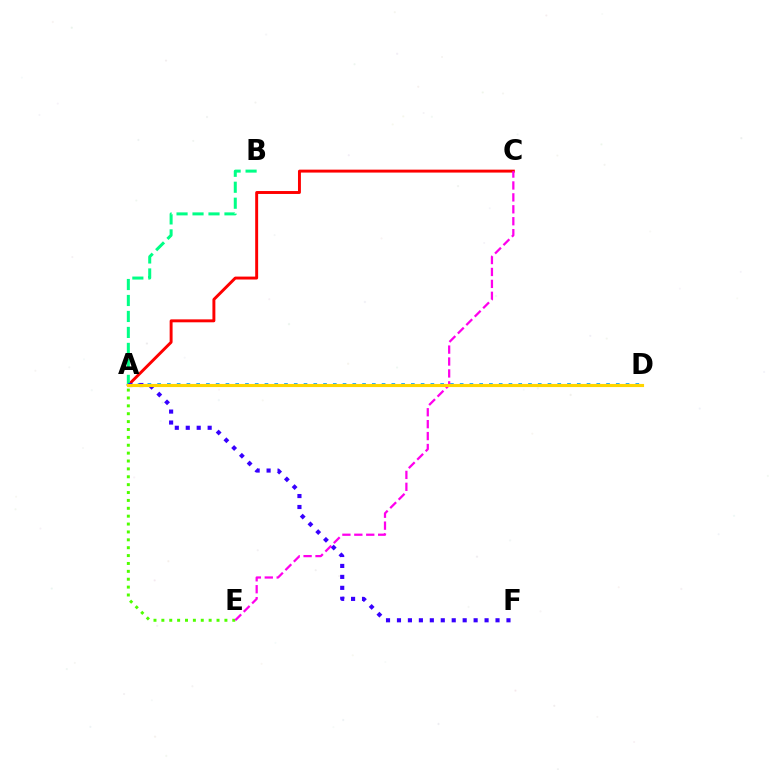{('A', 'C'): [{'color': '#ff0000', 'line_style': 'solid', 'thickness': 2.11}], ('A', 'B'): [{'color': '#00ff86', 'line_style': 'dashed', 'thickness': 2.17}], ('A', 'D'): [{'color': '#009eff', 'line_style': 'dotted', 'thickness': 2.65}, {'color': '#ffd500', 'line_style': 'solid', 'thickness': 2.25}], ('A', 'E'): [{'color': '#4fff00', 'line_style': 'dotted', 'thickness': 2.14}], ('A', 'F'): [{'color': '#3700ff', 'line_style': 'dotted', 'thickness': 2.98}], ('C', 'E'): [{'color': '#ff00ed', 'line_style': 'dashed', 'thickness': 1.62}]}